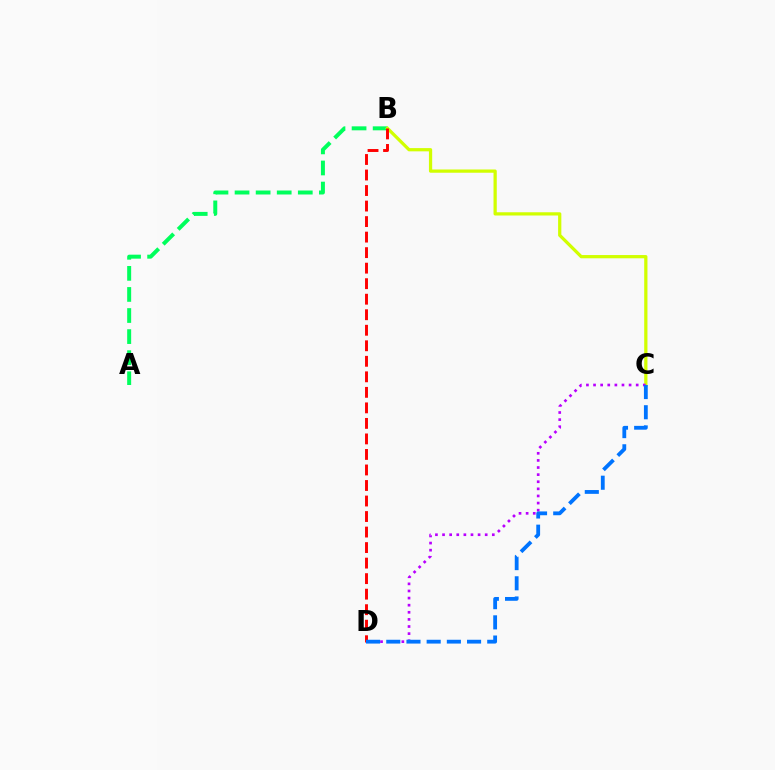{('A', 'B'): [{'color': '#00ff5c', 'line_style': 'dashed', 'thickness': 2.86}], ('B', 'C'): [{'color': '#d1ff00', 'line_style': 'solid', 'thickness': 2.34}], ('B', 'D'): [{'color': '#ff0000', 'line_style': 'dashed', 'thickness': 2.11}], ('C', 'D'): [{'color': '#b900ff', 'line_style': 'dotted', 'thickness': 1.93}, {'color': '#0074ff', 'line_style': 'dashed', 'thickness': 2.74}]}